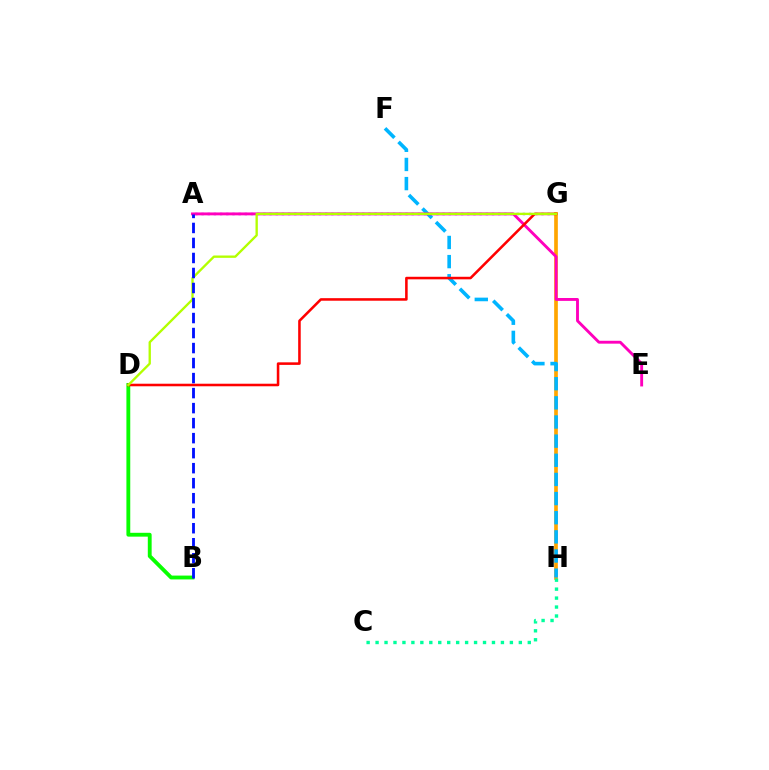{('A', 'G'): [{'color': '#9b00ff', 'line_style': 'dotted', 'thickness': 1.68}], ('B', 'D'): [{'color': '#08ff00', 'line_style': 'solid', 'thickness': 2.77}], ('G', 'H'): [{'color': '#ffa500', 'line_style': 'solid', 'thickness': 2.65}], ('F', 'H'): [{'color': '#00b5ff', 'line_style': 'dashed', 'thickness': 2.6}], ('A', 'E'): [{'color': '#ff00bd', 'line_style': 'solid', 'thickness': 2.07}], ('D', 'G'): [{'color': '#ff0000', 'line_style': 'solid', 'thickness': 1.84}, {'color': '#b3ff00', 'line_style': 'solid', 'thickness': 1.69}], ('A', 'B'): [{'color': '#0010ff', 'line_style': 'dashed', 'thickness': 2.04}], ('C', 'H'): [{'color': '#00ff9d', 'line_style': 'dotted', 'thickness': 2.43}]}